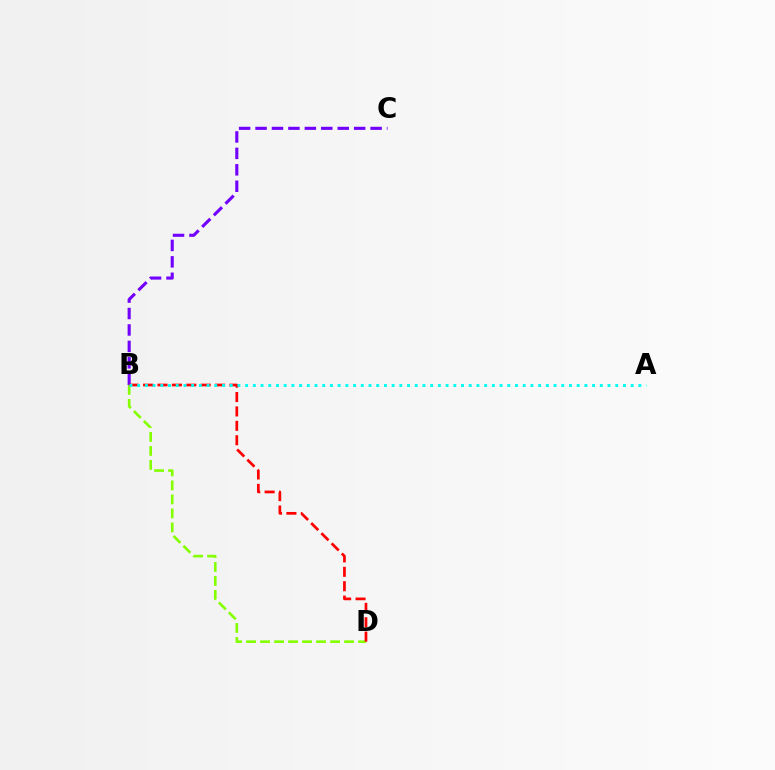{('B', 'D'): [{'color': '#84ff00', 'line_style': 'dashed', 'thickness': 1.9}, {'color': '#ff0000', 'line_style': 'dashed', 'thickness': 1.96}], ('B', 'C'): [{'color': '#7200ff', 'line_style': 'dashed', 'thickness': 2.23}], ('A', 'B'): [{'color': '#00fff6', 'line_style': 'dotted', 'thickness': 2.09}]}